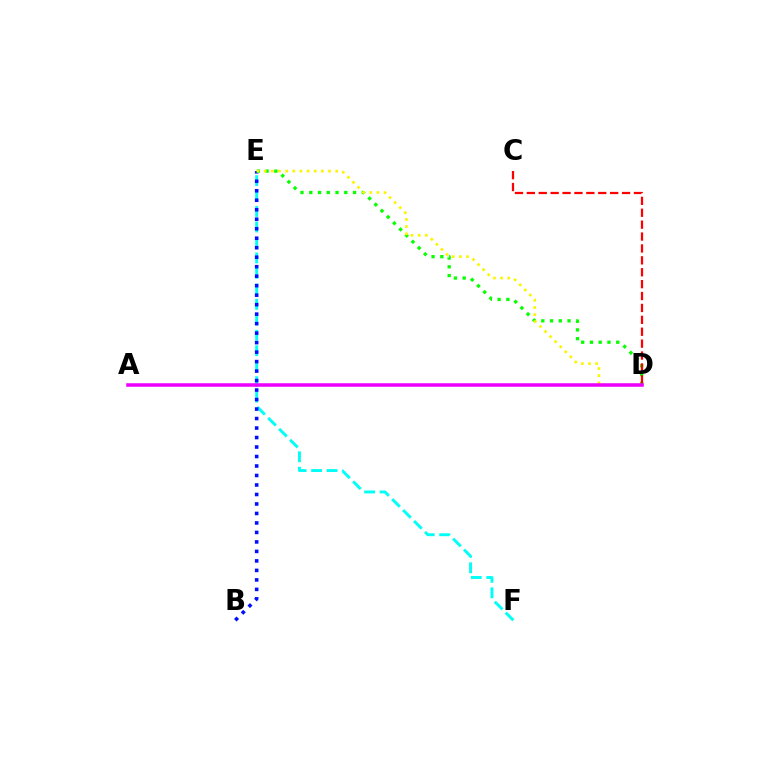{('E', 'F'): [{'color': '#00fff6', 'line_style': 'dashed', 'thickness': 2.1}], ('B', 'E'): [{'color': '#0010ff', 'line_style': 'dotted', 'thickness': 2.58}], ('D', 'E'): [{'color': '#08ff00', 'line_style': 'dotted', 'thickness': 2.38}, {'color': '#fcf500', 'line_style': 'dotted', 'thickness': 1.94}], ('C', 'D'): [{'color': '#ff0000', 'line_style': 'dashed', 'thickness': 1.62}], ('A', 'D'): [{'color': '#ee00ff', 'line_style': 'solid', 'thickness': 2.54}]}